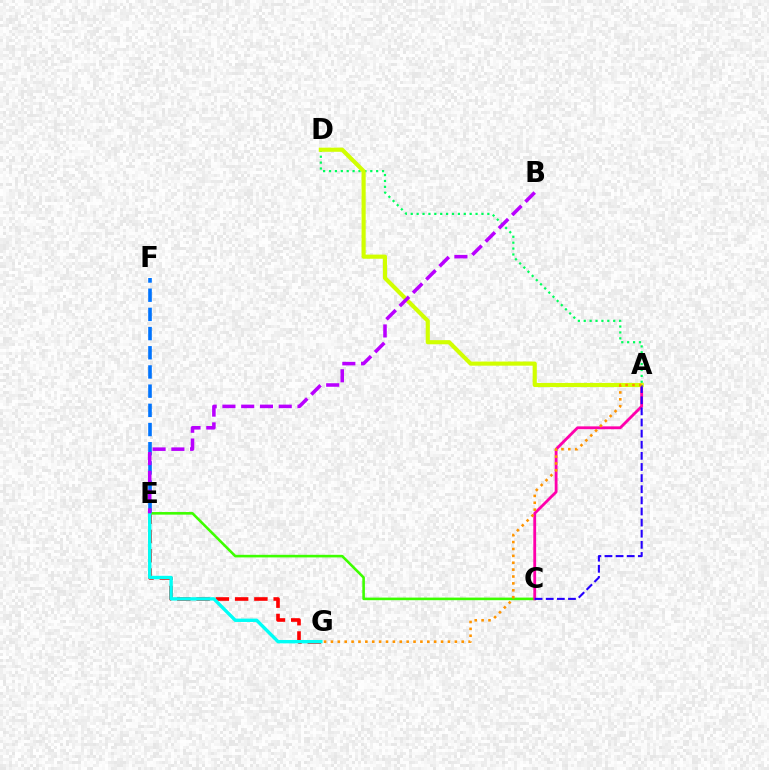{('A', 'D'): [{'color': '#00ff5c', 'line_style': 'dotted', 'thickness': 1.6}, {'color': '#d1ff00', 'line_style': 'solid', 'thickness': 2.98}], ('E', 'G'): [{'color': '#ff0000', 'line_style': 'dashed', 'thickness': 2.62}, {'color': '#00fff6', 'line_style': 'solid', 'thickness': 2.43}], ('C', 'E'): [{'color': '#3dff00', 'line_style': 'solid', 'thickness': 1.87}], ('A', 'C'): [{'color': '#ff00ac', 'line_style': 'solid', 'thickness': 2.03}, {'color': '#2500ff', 'line_style': 'dashed', 'thickness': 1.51}], ('E', 'F'): [{'color': '#0074ff', 'line_style': 'dashed', 'thickness': 2.61}], ('A', 'G'): [{'color': '#ff9400', 'line_style': 'dotted', 'thickness': 1.87}], ('B', 'E'): [{'color': '#b900ff', 'line_style': 'dashed', 'thickness': 2.55}]}